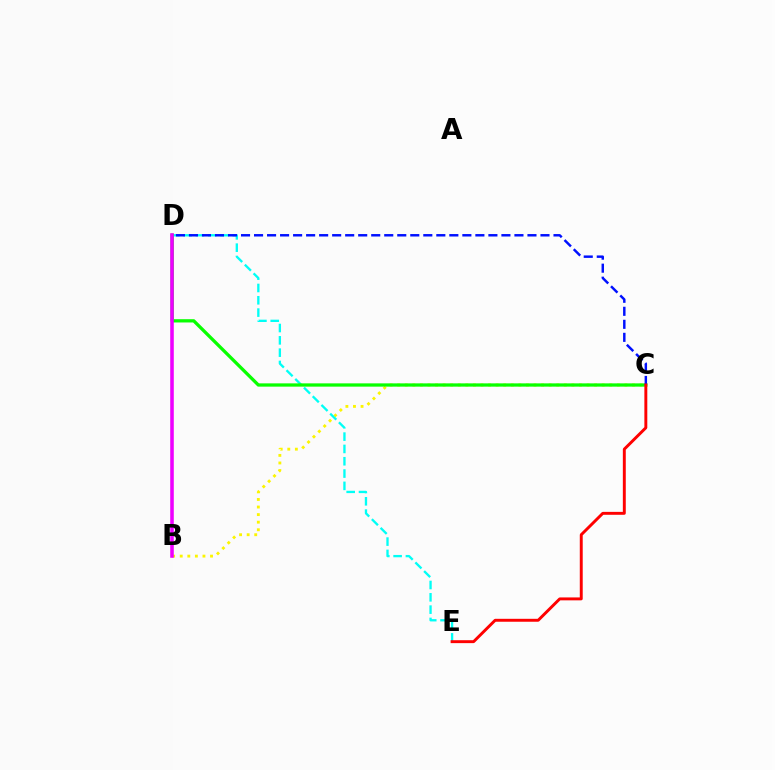{('B', 'C'): [{'color': '#fcf500', 'line_style': 'dotted', 'thickness': 2.06}], ('D', 'E'): [{'color': '#00fff6', 'line_style': 'dashed', 'thickness': 1.67}], ('C', 'D'): [{'color': '#08ff00', 'line_style': 'solid', 'thickness': 2.35}, {'color': '#0010ff', 'line_style': 'dashed', 'thickness': 1.77}], ('C', 'E'): [{'color': '#ff0000', 'line_style': 'solid', 'thickness': 2.11}], ('B', 'D'): [{'color': '#ee00ff', 'line_style': 'solid', 'thickness': 2.57}]}